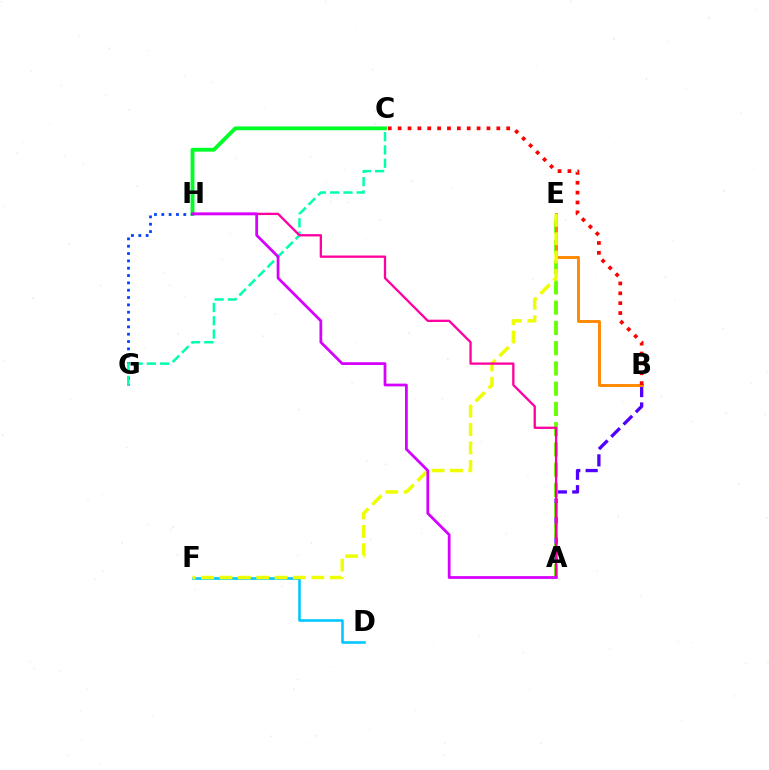{('A', 'B'): [{'color': '#4f00ff', 'line_style': 'dashed', 'thickness': 2.36}], ('A', 'E'): [{'color': '#66ff00', 'line_style': 'dashed', 'thickness': 2.75}], ('B', 'E'): [{'color': '#ff8800', 'line_style': 'solid', 'thickness': 2.08}], ('G', 'H'): [{'color': '#003fff', 'line_style': 'dotted', 'thickness': 1.99}], ('D', 'F'): [{'color': '#00c7ff', 'line_style': 'solid', 'thickness': 1.86}], ('C', 'H'): [{'color': '#00ff27', 'line_style': 'solid', 'thickness': 2.75}], ('B', 'C'): [{'color': '#ff0000', 'line_style': 'dotted', 'thickness': 2.68}], ('E', 'F'): [{'color': '#eeff00', 'line_style': 'dashed', 'thickness': 2.5}], ('C', 'G'): [{'color': '#00ffaf', 'line_style': 'dashed', 'thickness': 1.8}], ('A', 'H'): [{'color': '#ff00a0', 'line_style': 'solid', 'thickness': 1.66}, {'color': '#d600ff', 'line_style': 'solid', 'thickness': 1.98}]}